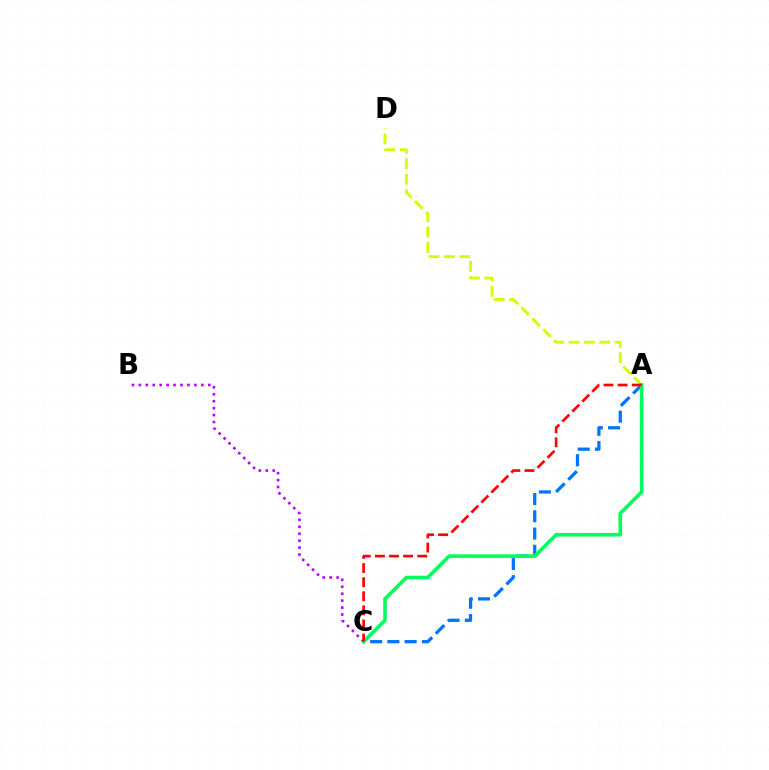{('B', 'C'): [{'color': '#b900ff', 'line_style': 'dotted', 'thickness': 1.89}], ('A', 'D'): [{'color': '#d1ff00', 'line_style': 'dashed', 'thickness': 2.09}], ('A', 'C'): [{'color': '#0074ff', 'line_style': 'dashed', 'thickness': 2.35}, {'color': '#00ff5c', 'line_style': 'solid', 'thickness': 2.6}, {'color': '#ff0000', 'line_style': 'dashed', 'thickness': 1.92}]}